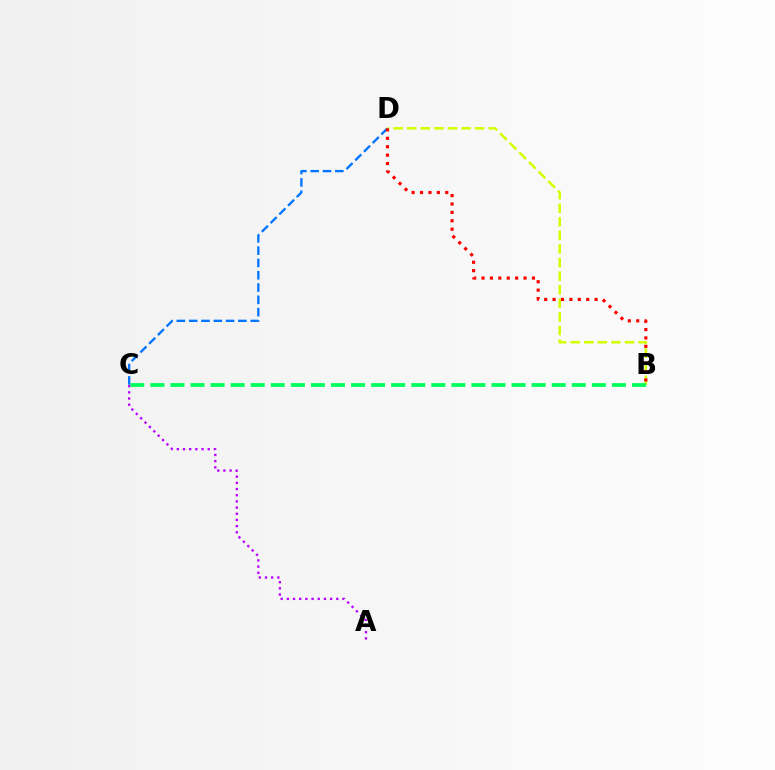{('C', 'D'): [{'color': '#0074ff', 'line_style': 'dashed', 'thickness': 1.67}], ('B', 'D'): [{'color': '#d1ff00', 'line_style': 'dashed', 'thickness': 1.85}, {'color': '#ff0000', 'line_style': 'dotted', 'thickness': 2.28}], ('B', 'C'): [{'color': '#00ff5c', 'line_style': 'dashed', 'thickness': 2.73}], ('A', 'C'): [{'color': '#b900ff', 'line_style': 'dotted', 'thickness': 1.68}]}